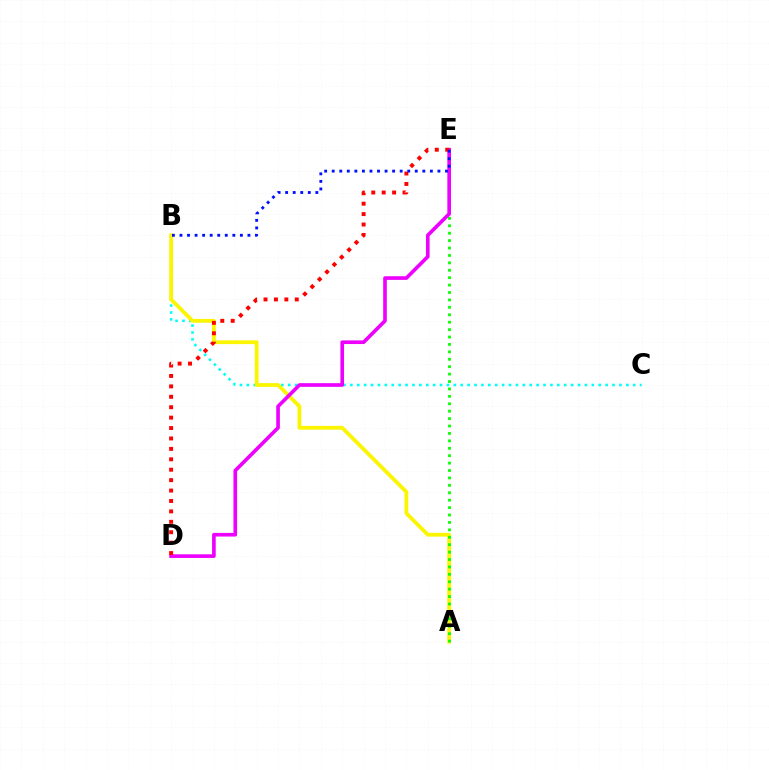{('B', 'C'): [{'color': '#00fff6', 'line_style': 'dotted', 'thickness': 1.87}], ('A', 'B'): [{'color': '#fcf500', 'line_style': 'solid', 'thickness': 2.73}], ('A', 'E'): [{'color': '#08ff00', 'line_style': 'dotted', 'thickness': 2.02}], ('D', 'E'): [{'color': '#ee00ff', 'line_style': 'solid', 'thickness': 2.63}, {'color': '#ff0000', 'line_style': 'dotted', 'thickness': 2.83}], ('B', 'E'): [{'color': '#0010ff', 'line_style': 'dotted', 'thickness': 2.05}]}